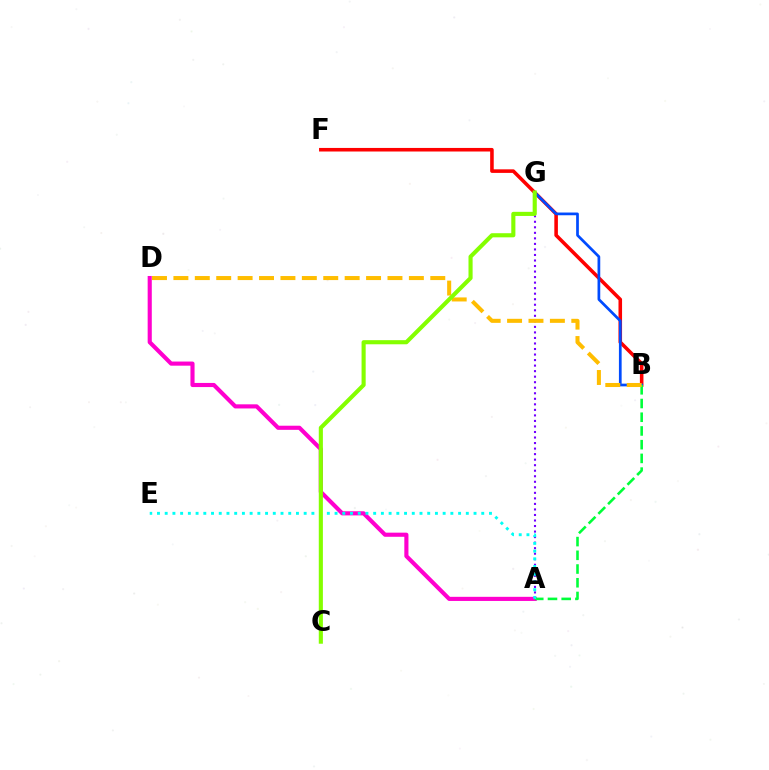{('B', 'F'): [{'color': '#ff0000', 'line_style': 'solid', 'thickness': 2.57}], ('A', 'D'): [{'color': '#ff00cf', 'line_style': 'solid', 'thickness': 2.97}], ('B', 'G'): [{'color': '#004bff', 'line_style': 'solid', 'thickness': 1.96}], ('A', 'G'): [{'color': '#7200ff', 'line_style': 'dotted', 'thickness': 1.5}], ('A', 'B'): [{'color': '#00ff39', 'line_style': 'dashed', 'thickness': 1.86}], ('B', 'D'): [{'color': '#ffbd00', 'line_style': 'dashed', 'thickness': 2.91}], ('A', 'E'): [{'color': '#00fff6', 'line_style': 'dotted', 'thickness': 2.1}], ('C', 'G'): [{'color': '#84ff00', 'line_style': 'solid', 'thickness': 2.96}]}